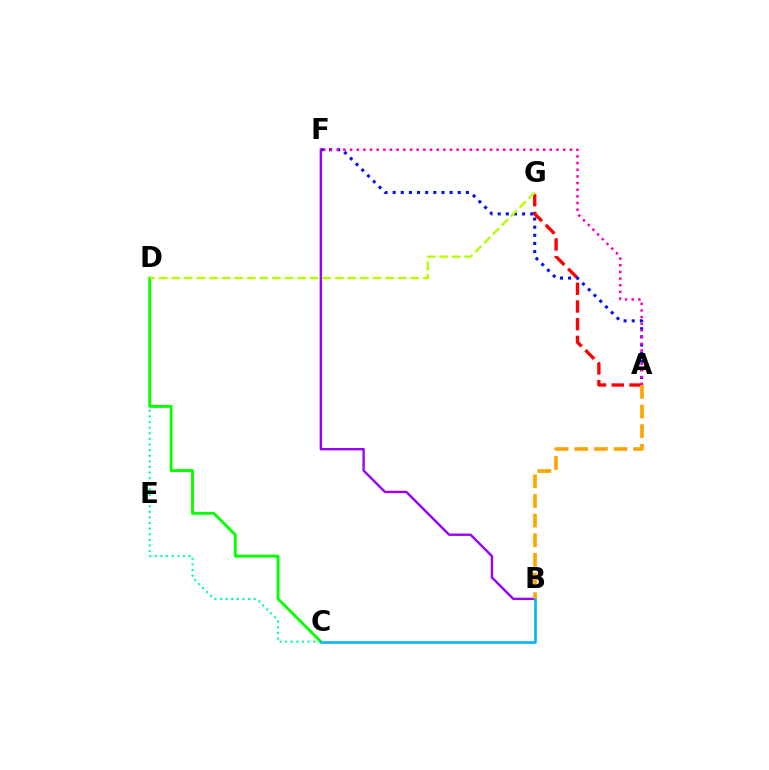{('A', 'G'): [{'color': '#ff0000', 'line_style': 'dashed', 'thickness': 2.41}], ('A', 'F'): [{'color': '#0010ff', 'line_style': 'dotted', 'thickness': 2.21}, {'color': '#ff00bd', 'line_style': 'dotted', 'thickness': 1.81}], ('B', 'F'): [{'color': '#9b00ff', 'line_style': 'solid', 'thickness': 1.7}], ('C', 'D'): [{'color': '#00ff9d', 'line_style': 'dotted', 'thickness': 1.52}, {'color': '#08ff00', 'line_style': 'solid', 'thickness': 2.08}], ('A', 'B'): [{'color': '#ffa500', 'line_style': 'dashed', 'thickness': 2.67}], ('D', 'G'): [{'color': '#b3ff00', 'line_style': 'dashed', 'thickness': 1.71}], ('B', 'C'): [{'color': '#00b5ff', 'line_style': 'solid', 'thickness': 1.9}]}